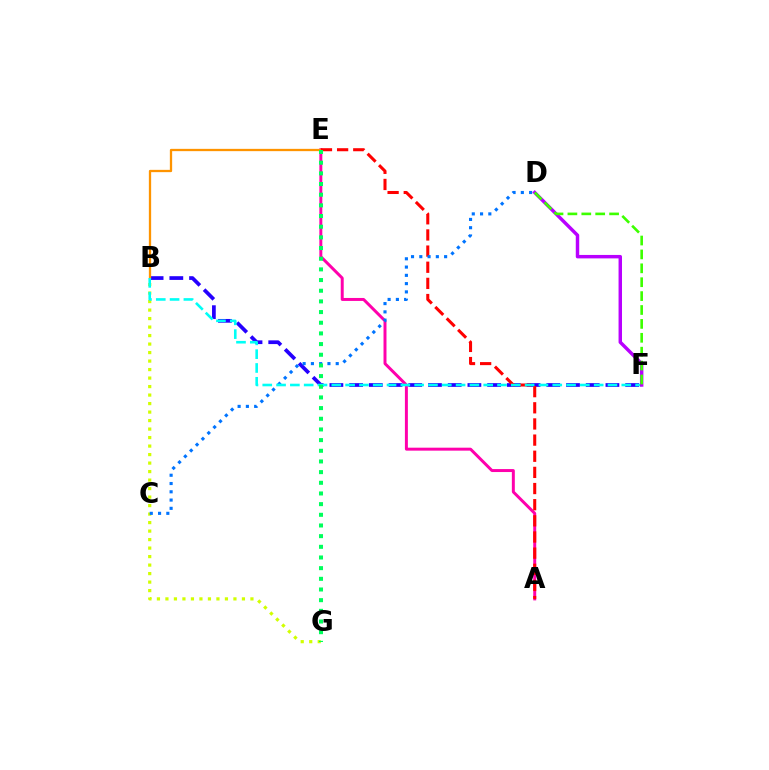{('B', 'G'): [{'color': '#d1ff00', 'line_style': 'dotted', 'thickness': 2.31}], ('B', 'F'): [{'color': '#2500ff', 'line_style': 'dashed', 'thickness': 2.68}, {'color': '#00fff6', 'line_style': 'dashed', 'thickness': 1.88}], ('A', 'E'): [{'color': '#ff00ac', 'line_style': 'solid', 'thickness': 2.14}, {'color': '#ff0000', 'line_style': 'dashed', 'thickness': 2.19}], ('B', 'E'): [{'color': '#ff9400', 'line_style': 'solid', 'thickness': 1.65}], ('C', 'D'): [{'color': '#0074ff', 'line_style': 'dotted', 'thickness': 2.25}], ('E', 'G'): [{'color': '#00ff5c', 'line_style': 'dotted', 'thickness': 2.9}], ('D', 'F'): [{'color': '#b900ff', 'line_style': 'solid', 'thickness': 2.48}, {'color': '#3dff00', 'line_style': 'dashed', 'thickness': 1.89}]}